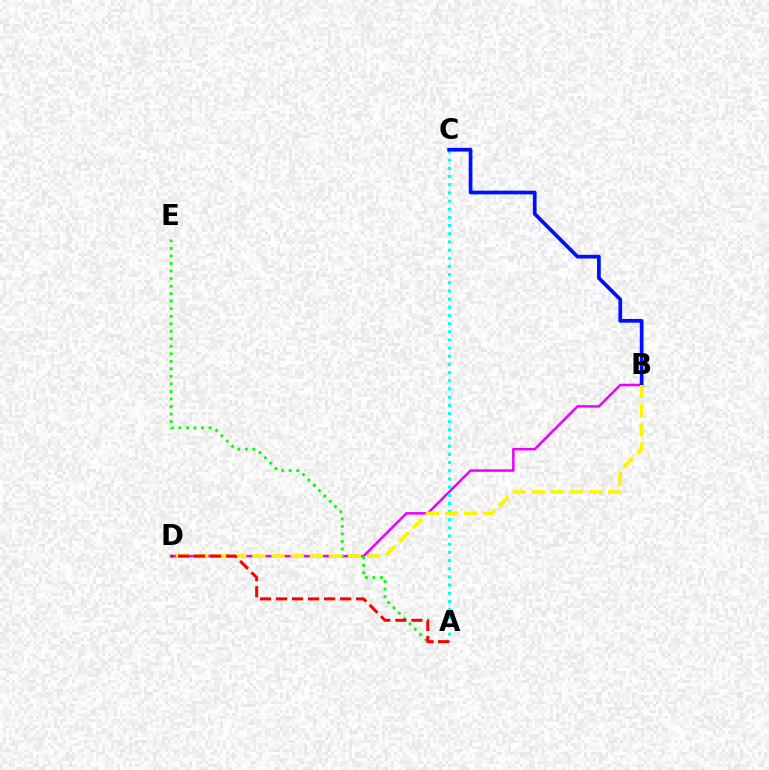{('B', 'D'): [{'color': '#ee00ff', 'line_style': 'solid', 'thickness': 1.82}, {'color': '#fcf500', 'line_style': 'dashed', 'thickness': 2.6}], ('A', 'E'): [{'color': '#08ff00', 'line_style': 'dotted', 'thickness': 2.05}], ('A', 'C'): [{'color': '#00fff6', 'line_style': 'dotted', 'thickness': 2.22}], ('B', 'C'): [{'color': '#0010ff', 'line_style': 'solid', 'thickness': 2.68}], ('A', 'D'): [{'color': '#ff0000', 'line_style': 'dashed', 'thickness': 2.18}]}